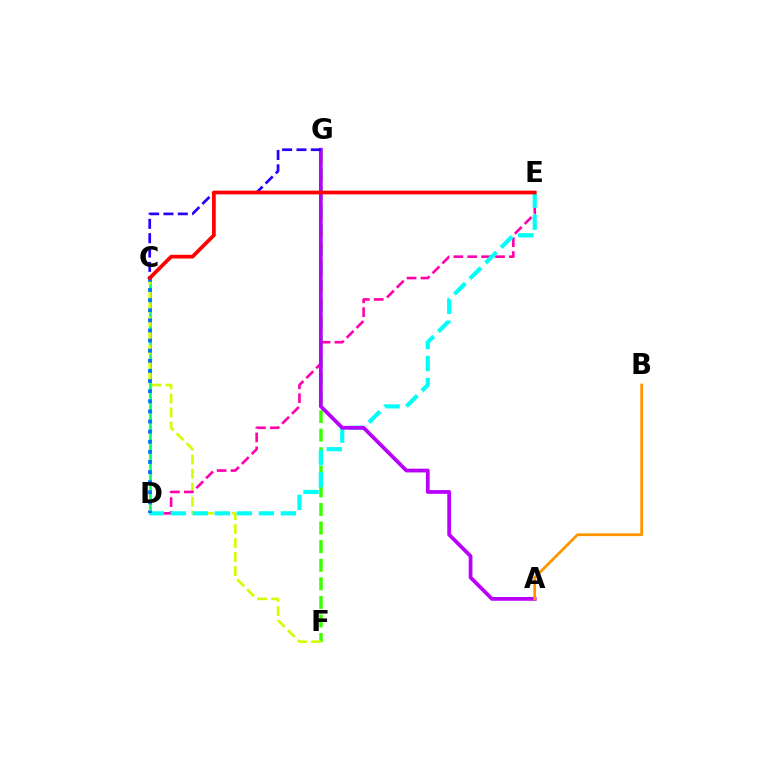{('F', 'G'): [{'color': '#3dff00', 'line_style': 'dashed', 'thickness': 2.52}], ('C', 'D'): [{'color': '#00ff5c', 'line_style': 'solid', 'thickness': 1.88}, {'color': '#0074ff', 'line_style': 'dotted', 'thickness': 2.75}], ('C', 'F'): [{'color': '#d1ff00', 'line_style': 'dashed', 'thickness': 1.9}], ('D', 'E'): [{'color': '#ff00ac', 'line_style': 'dashed', 'thickness': 1.89}, {'color': '#00fff6', 'line_style': 'dashed', 'thickness': 2.99}], ('A', 'G'): [{'color': '#b900ff', 'line_style': 'solid', 'thickness': 2.71}], ('C', 'G'): [{'color': '#2500ff', 'line_style': 'dashed', 'thickness': 1.95}], ('C', 'E'): [{'color': '#ff0000', 'line_style': 'solid', 'thickness': 2.67}], ('A', 'B'): [{'color': '#ff9400', 'line_style': 'solid', 'thickness': 1.98}]}